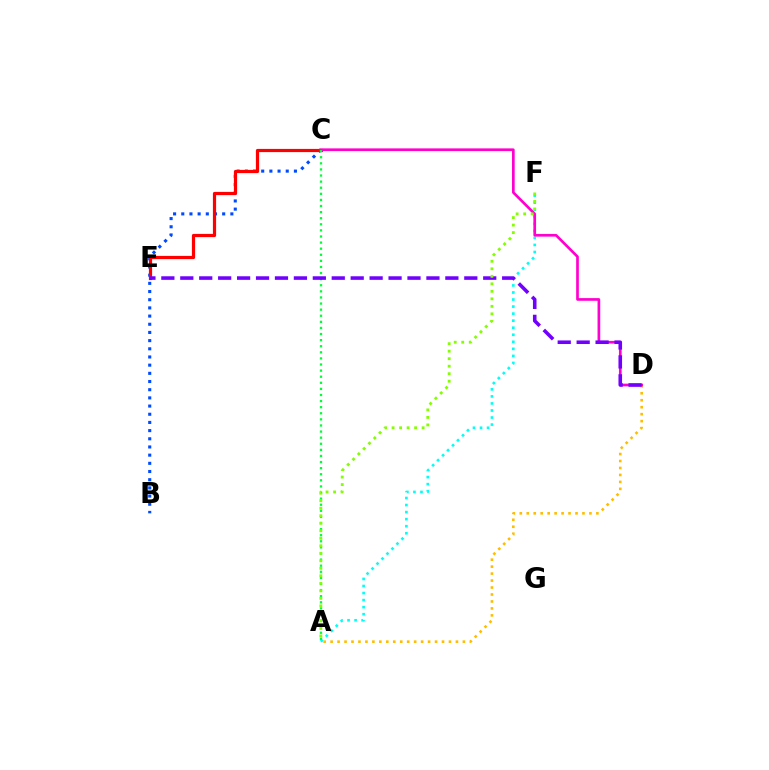{('B', 'C'): [{'color': '#004bff', 'line_style': 'dotted', 'thickness': 2.22}], ('A', 'F'): [{'color': '#00fff6', 'line_style': 'dotted', 'thickness': 1.91}, {'color': '#84ff00', 'line_style': 'dotted', 'thickness': 2.04}], ('A', 'D'): [{'color': '#ffbd00', 'line_style': 'dotted', 'thickness': 1.89}], ('C', 'E'): [{'color': '#ff0000', 'line_style': 'solid', 'thickness': 2.3}], ('C', 'D'): [{'color': '#ff00cf', 'line_style': 'solid', 'thickness': 1.93}], ('A', 'C'): [{'color': '#00ff39', 'line_style': 'dotted', 'thickness': 1.66}], ('D', 'E'): [{'color': '#7200ff', 'line_style': 'dashed', 'thickness': 2.57}]}